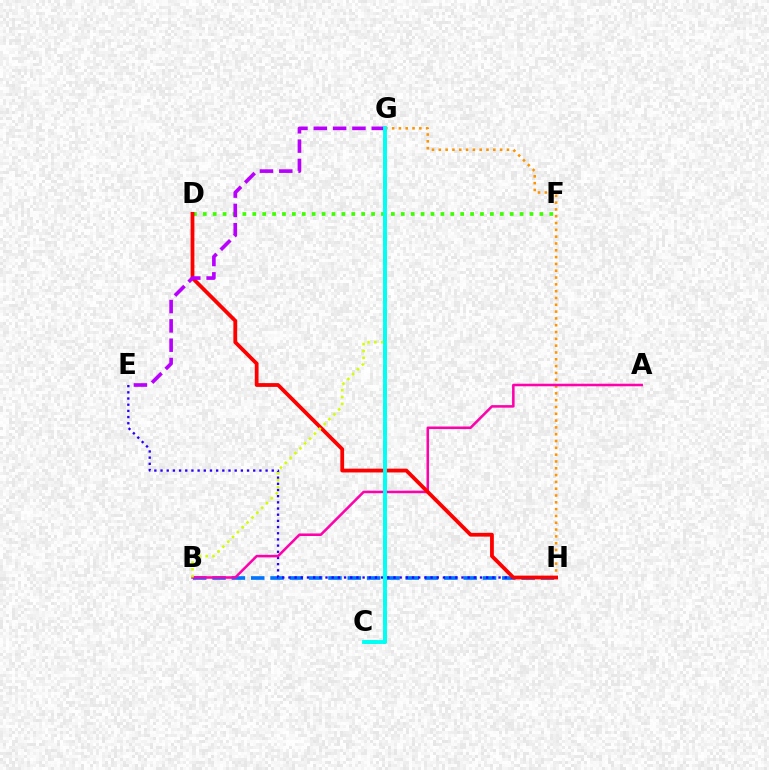{('B', 'H'): [{'color': '#0074ff', 'line_style': 'dashed', 'thickness': 2.62}], ('G', 'H'): [{'color': '#ff9400', 'line_style': 'dotted', 'thickness': 1.85}], ('E', 'H'): [{'color': '#2500ff', 'line_style': 'dotted', 'thickness': 1.68}], ('C', 'G'): [{'color': '#00ff5c', 'line_style': 'dashed', 'thickness': 2.58}, {'color': '#00fff6', 'line_style': 'solid', 'thickness': 2.77}], ('D', 'F'): [{'color': '#3dff00', 'line_style': 'dotted', 'thickness': 2.69}], ('A', 'B'): [{'color': '#ff00ac', 'line_style': 'solid', 'thickness': 1.83}], ('D', 'H'): [{'color': '#ff0000', 'line_style': 'solid', 'thickness': 2.73}], ('B', 'G'): [{'color': '#d1ff00', 'line_style': 'dotted', 'thickness': 1.86}], ('E', 'G'): [{'color': '#b900ff', 'line_style': 'dashed', 'thickness': 2.62}]}